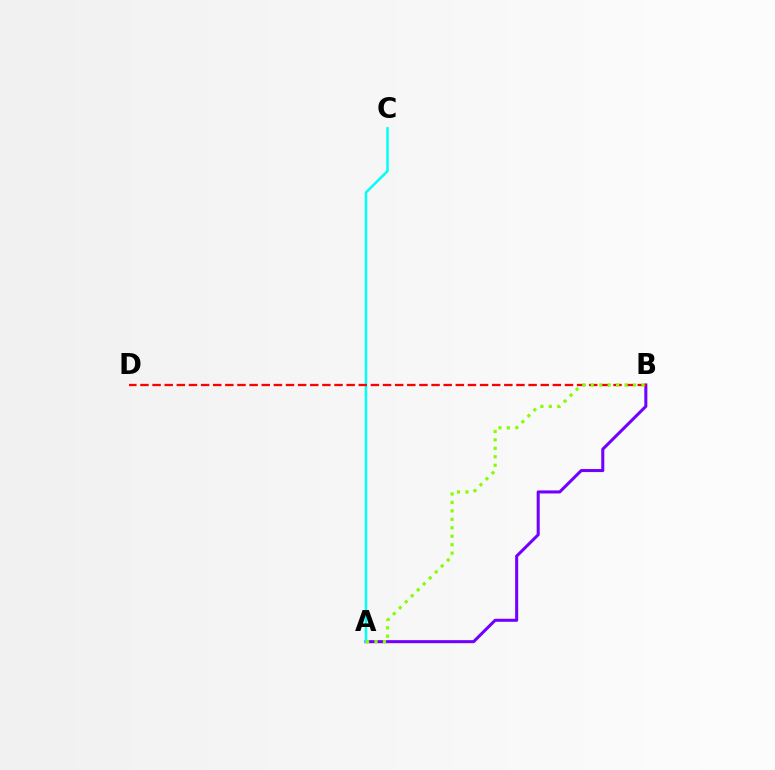{('A', 'B'): [{'color': '#7200ff', 'line_style': 'solid', 'thickness': 2.19}, {'color': '#84ff00', 'line_style': 'dotted', 'thickness': 2.3}], ('A', 'C'): [{'color': '#00fff6', 'line_style': 'solid', 'thickness': 1.81}], ('B', 'D'): [{'color': '#ff0000', 'line_style': 'dashed', 'thickness': 1.65}]}